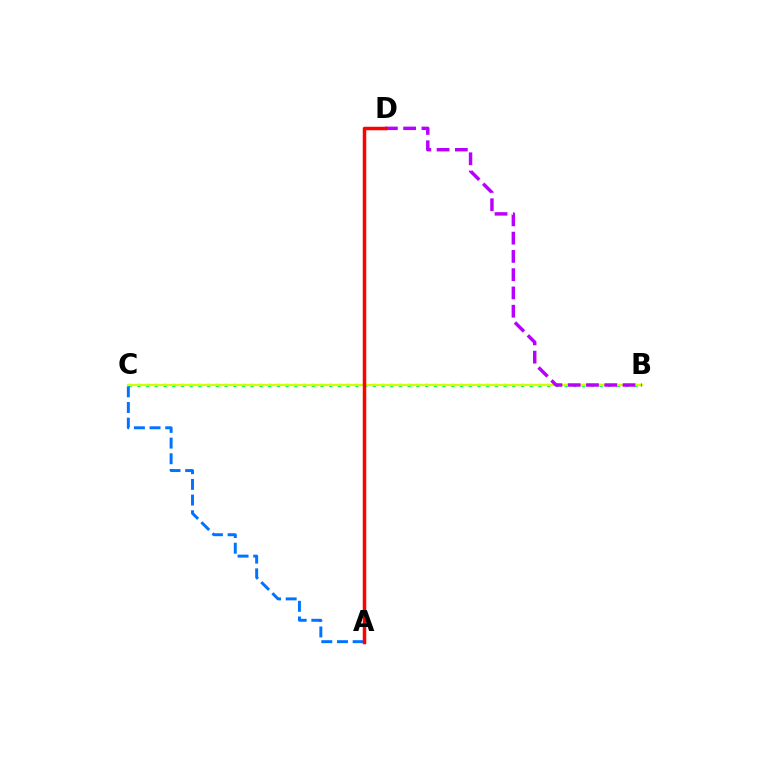{('B', 'C'): [{'color': '#00ff5c', 'line_style': 'dotted', 'thickness': 2.37}, {'color': '#d1ff00', 'line_style': 'solid', 'thickness': 1.61}], ('B', 'D'): [{'color': '#b900ff', 'line_style': 'dashed', 'thickness': 2.48}], ('A', 'C'): [{'color': '#0074ff', 'line_style': 'dashed', 'thickness': 2.13}], ('A', 'D'): [{'color': '#ff0000', 'line_style': 'solid', 'thickness': 2.51}]}